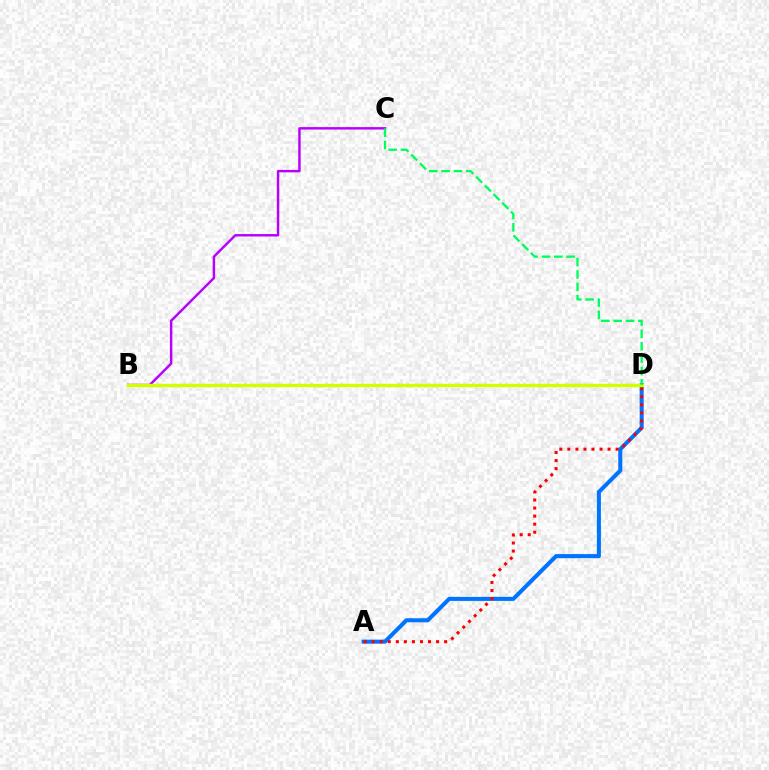{('A', 'D'): [{'color': '#0074ff', 'line_style': 'solid', 'thickness': 2.91}, {'color': '#ff0000', 'line_style': 'dotted', 'thickness': 2.19}], ('B', 'C'): [{'color': '#b900ff', 'line_style': 'solid', 'thickness': 1.76}], ('B', 'D'): [{'color': '#d1ff00', 'line_style': 'solid', 'thickness': 2.42}], ('C', 'D'): [{'color': '#00ff5c', 'line_style': 'dashed', 'thickness': 1.68}]}